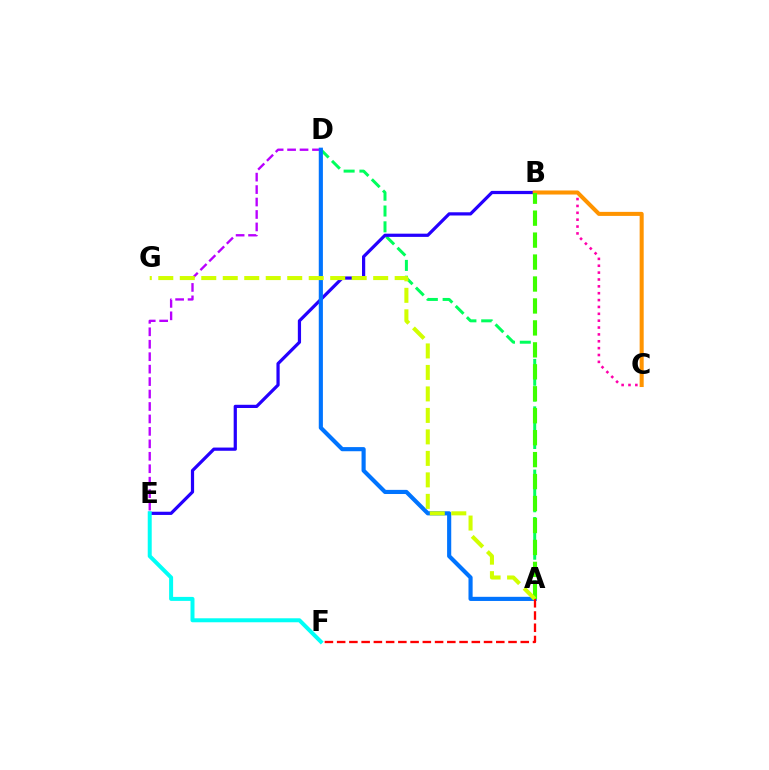{('A', 'D'): [{'color': '#00ff5c', 'line_style': 'dashed', 'thickness': 2.15}, {'color': '#0074ff', 'line_style': 'solid', 'thickness': 2.98}], ('B', 'E'): [{'color': '#2500ff', 'line_style': 'solid', 'thickness': 2.32}], ('B', 'C'): [{'color': '#ff00ac', 'line_style': 'dotted', 'thickness': 1.87}, {'color': '#ff9400', 'line_style': 'solid', 'thickness': 2.91}], ('D', 'E'): [{'color': '#b900ff', 'line_style': 'dashed', 'thickness': 1.69}], ('A', 'F'): [{'color': '#ff0000', 'line_style': 'dashed', 'thickness': 1.66}], ('E', 'F'): [{'color': '#00fff6', 'line_style': 'solid', 'thickness': 2.87}], ('A', 'B'): [{'color': '#3dff00', 'line_style': 'dashed', 'thickness': 2.98}], ('A', 'G'): [{'color': '#d1ff00', 'line_style': 'dashed', 'thickness': 2.92}]}